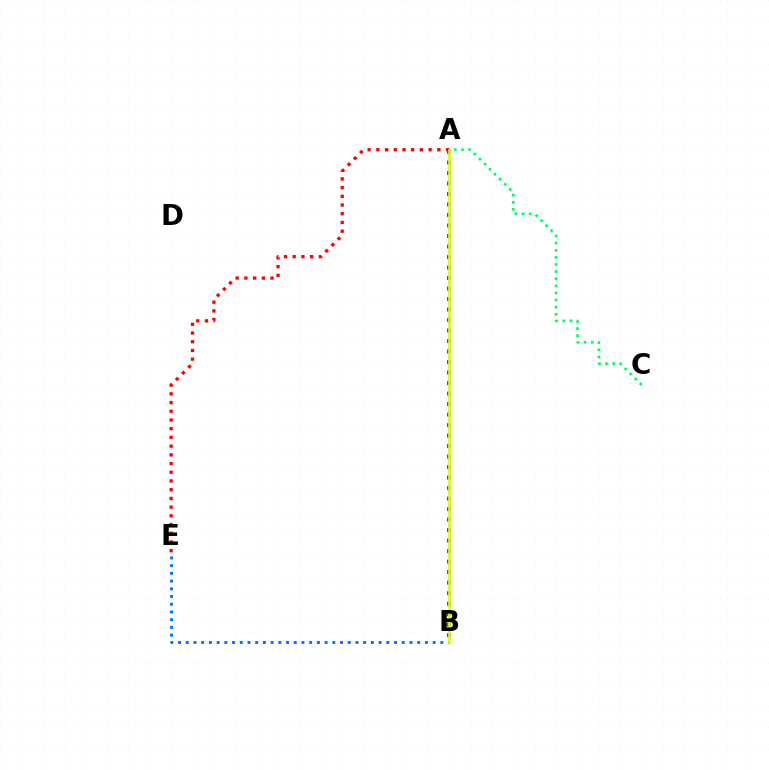{('B', 'E'): [{'color': '#0074ff', 'line_style': 'dotted', 'thickness': 2.1}], ('A', 'C'): [{'color': '#00ff5c', 'line_style': 'dotted', 'thickness': 1.93}], ('A', 'B'): [{'color': '#b900ff', 'line_style': 'dotted', 'thickness': 2.85}, {'color': '#d1ff00', 'line_style': 'solid', 'thickness': 1.9}], ('A', 'E'): [{'color': '#ff0000', 'line_style': 'dotted', 'thickness': 2.37}]}